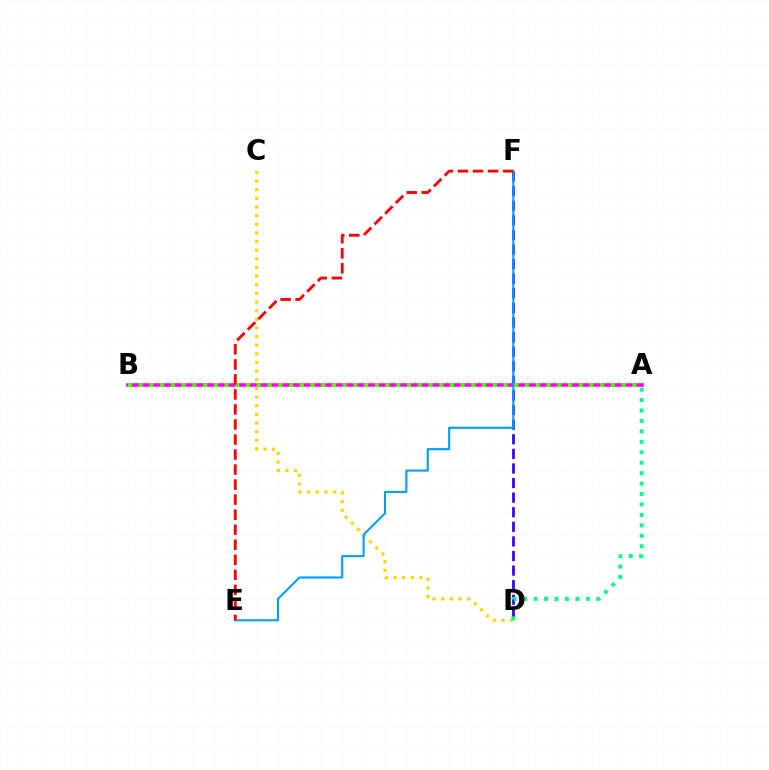{('D', 'F'): [{'color': '#3700ff', 'line_style': 'dashed', 'thickness': 1.98}], ('A', 'B'): [{'color': '#ff00ed', 'line_style': 'solid', 'thickness': 2.58}, {'color': '#4fff00', 'line_style': 'dotted', 'thickness': 2.92}], ('C', 'D'): [{'color': '#ffd500', 'line_style': 'dotted', 'thickness': 2.35}], ('E', 'F'): [{'color': '#009eff', 'line_style': 'solid', 'thickness': 1.53}, {'color': '#ff0000', 'line_style': 'dashed', 'thickness': 2.04}], ('A', 'D'): [{'color': '#00ff86', 'line_style': 'dotted', 'thickness': 2.84}]}